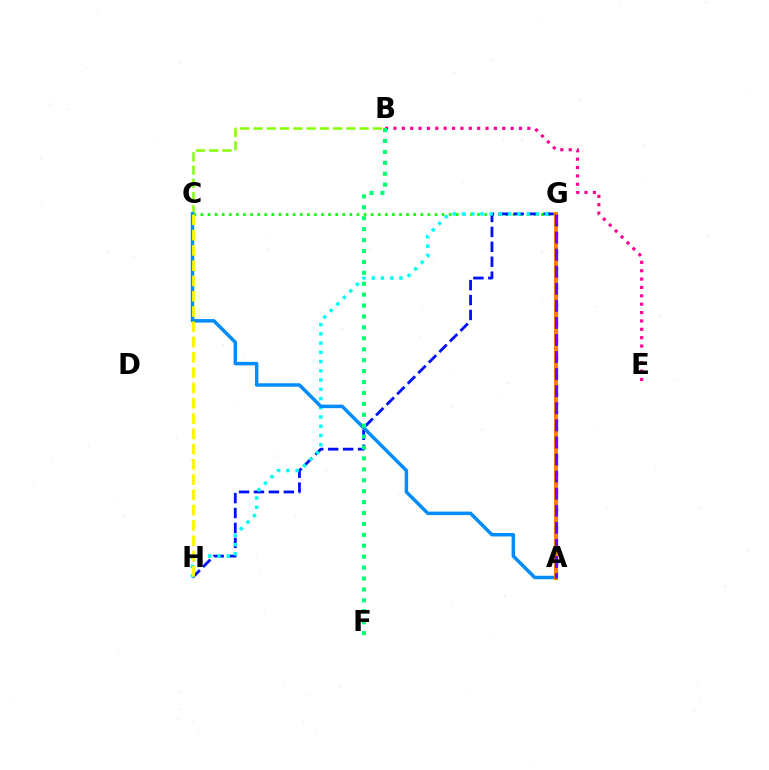{('C', 'G'): [{'color': '#08ff00', 'line_style': 'dotted', 'thickness': 1.93}], ('B', 'C'): [{'color': '#84ff00', 'line_style': 'dashed', 'thickness': 1.8}], ('G', 'H'): [{'color': '#0010ff', 'line_style': 'dashed', 'thickness': 2.03}, {'color': '#00fff6', 'line_style': 'dotted', 'thickness': 2.51}], ('A', 'G'): [{'color': '#ff0000', 'line_style': 'solid', 'thickness': 1.71}, {'color': '#ee00ff', 'line_style': 'dotted', 'thickness': 2.42}, {'color': '#ff7c00', 'line_style': 'solid', 'thickness': 2.84}, {'color': '#7200ff', 'line_style': 'dashed', 'thickness': 2.32}], ('B', 'E'): [{'color': '#ff0094', 'line_style': 'dotted', 'thickness': 2.27}], ('A', 'C'): [{'color': '#008cff', 'line_style': 'solid', 'thickness': 2.51}], ('C', 'H'): [{'color': '#fcf500', 'line_style': 'dashed', 'thickness': 2.08}], ('B', 'F'): [{'color': '#00ff74', 'line_style': 'dotted', 'thickness': 2.97}]}